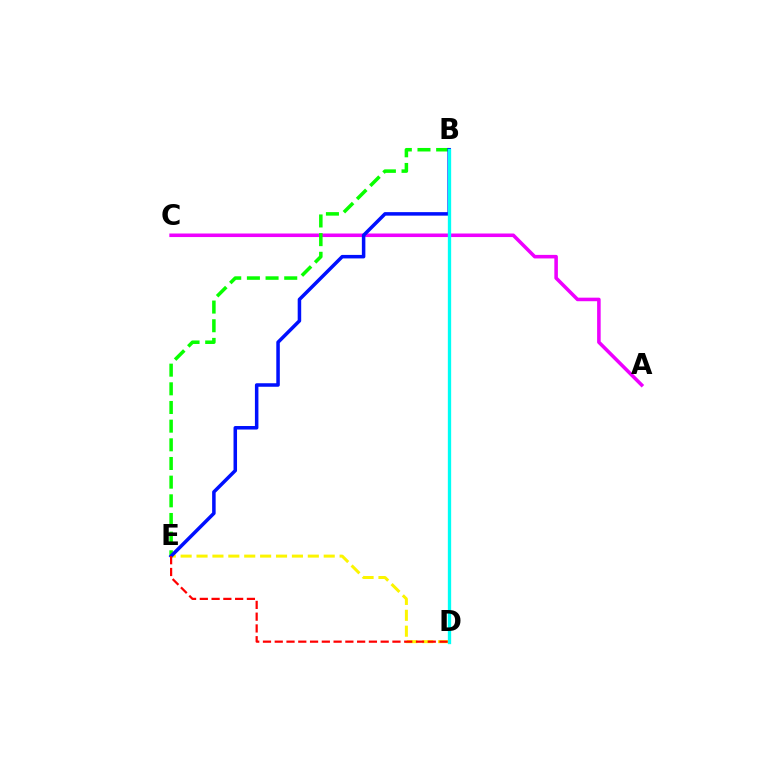{('A', 'C'): [{'color': '#ee00ff', 'line_style': 'solid', 'thickness': 2.56}], ('B', 'E'): [{'color': '#08ff00', 'line_style': 'dashed', 'thickness': 2.54}, {'color': '#0010ff', 'line_style': 'solid', 'thickness': 2.53}], ('D', 'E'): [{'color': '#fcf500', 'line_style': 'dashed', 'thickness': 2.16}, {'color': '#ff0000', 'line_style': 'dashed', 'thickness': 1.6}], ('B', 'D'): [{'color': '#00fff6', 'line_style': 'solid', 'thickness': 2.39}]}